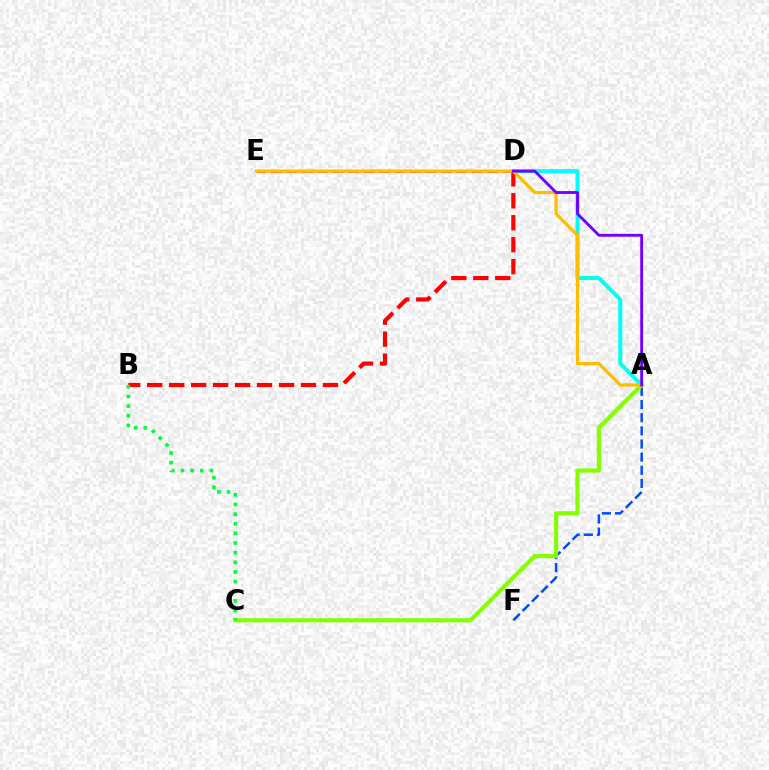{('A', 'D'): [{'color': '#00fff6', 'line_style': 'solid', 'thickness': 2.85}, {'color': '#7200ff', 'line_style': 'solid', 'thickness': 2.06}], ('A', 'F'): [{'color': '#004bff', 'line_style': 'dashed', 'thickness': 1.79}], ('B', 'D'): [{'color': '#ff0000', 'line_style': 'dashed', 'thickness': 2.98}], ('A', 'C'): [{'color': '#84ff00', 'line_style': 'solid', 'thickness': 2.98}], ('B', 'C'): [{'color': '#00ff39', 'line_style': 'dotted', 'thickness': 2.62}], ('D', 'E'): [{'color': '#ff00cf', 'line_style': 'dashed', 'thickness': 2.1}], ('A', 'E'): [{'color': '#ffbd00', 'line_style': 'solid', 'thickness': 2.34}]}